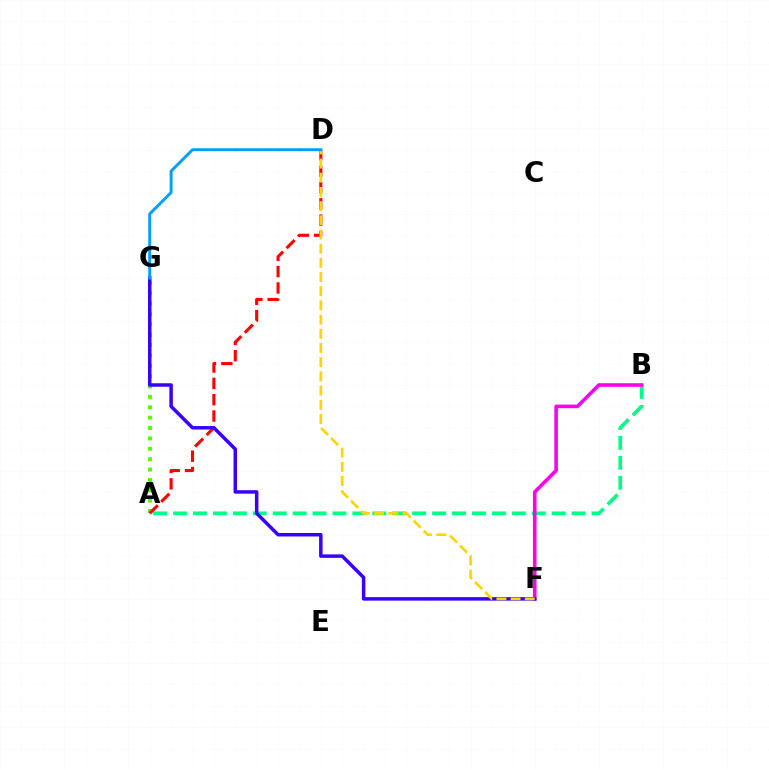{('A', 'G'): [{'color': '#4fff00', 'line_style': 'dotted', 'thickness': 2.82}], ('A', 'B'): [{'color': '#00ff86', 'line_style': 'dashed', 'thickness': 2.71}], ('A', 'D'): [{'color': '#ff0000', 'line_style': 'dashed', 'thickness': 2.22}], ('B', 'F'): [{'color': '#ff00ed', 'line_style': 'solid', 'thickness': 2.58}], ('F', 'G'): [{'color': '#3700ff', 'line_style': 'solid', 'thickness': 2.51}], ('D', 'F'): [{'color': '#ffd500', 'line_style': 'dashed', 'thickness': 1.93}], ('D', 'G'): [{'color': '#009eff', 'line_style': 'solid', 'thickness': 2.11}]}